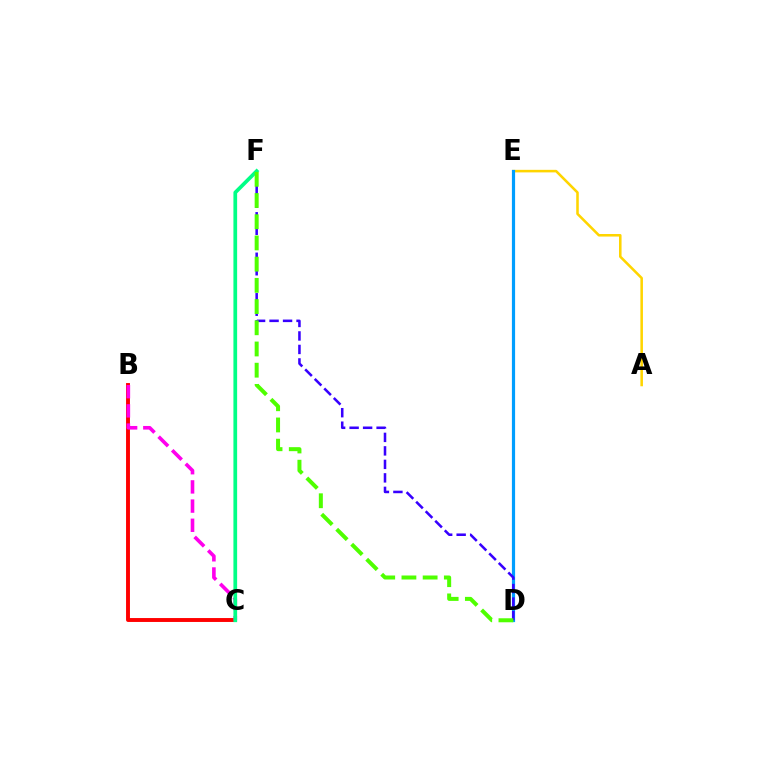{('A', 'E'): [{'color': '#ffd500', 'line_style': 'solid', 'thickness': 1.84}], ('D', 'E'): [{'color': '#009eff', 'line_style': 'solid', 'thickness': 2.29}], ('B', 'C'): [{'color': '#ff0000', 'line_style': 'solid', 'thickness': 2.81}, {'color': '#ff00ed', 'line_style': 'dashed', 'thickness': 2.61}], ('D', 'F'): [{'color': '#3700ff', 'line_style': 'dashed', 'thickness': 1.83}, {'color': '#4fff00', 'line_style': 'dashed', 'thickness': 2.88}], ('C', 'F'): [{'color': '#00ff86', 'line_style': 'solid', 'thickness': 2.68}]}